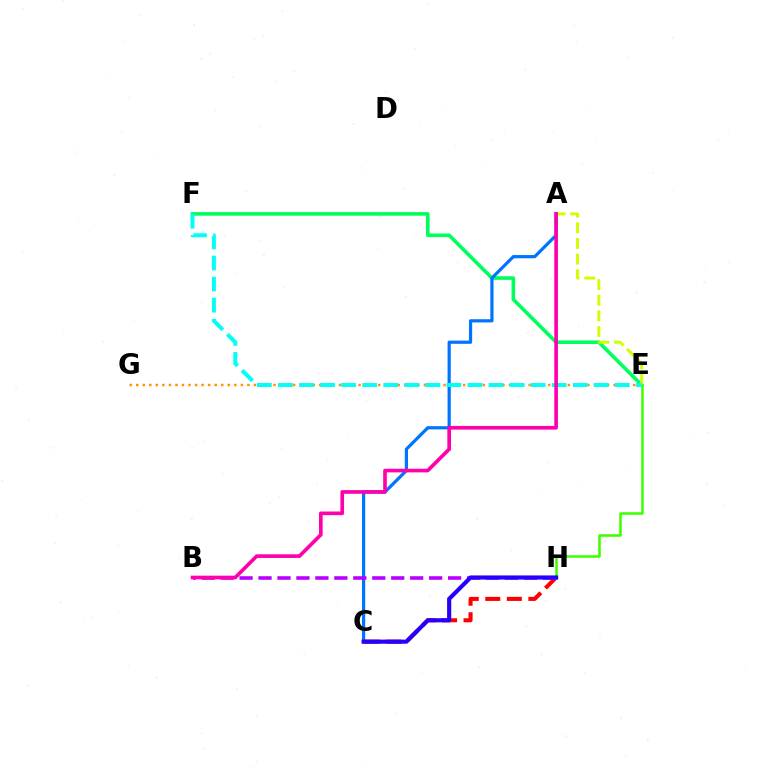{('E', 'F'): [{'color': '#00ff5c', 'line_style': 'solid', 'thickness': 2.59}, {'color': '#00fff6', 'line_style': 'dashed', 'thickness': 2.86}], ('C', 'H'): [{'color': '#ff0000', 'line_style': 'dashed', 'thickness': 2.93}, {'color': '#2500ff', 'line_style': 'solid', 'thickness': 2.98}], ('A', 'C'): [{'color': '#0074ff', 'line_style': 'solid', 'thickness': 2.31}], ('B', 'H'): [{'color': '#b900ff', 'line_style': 'dashed', 'thickness': 2.58}], ('A', 'E'): [{'color': '#d1ff00', 'line_style': 'dashed', 'thickness': 2.13}], ('E', 'G'): [{'color': '#ff9400', 'line_style': 'dotted', 'thickness': 1.78}], ('E', 'H'): [{'color': '#3dff00', 'line_style': 'solid', 'thickness': 1.82}], ('A', 'B'): [{'color': '#ff00ac', 'line_style': 'solid', 'thickness': 2.63}]}